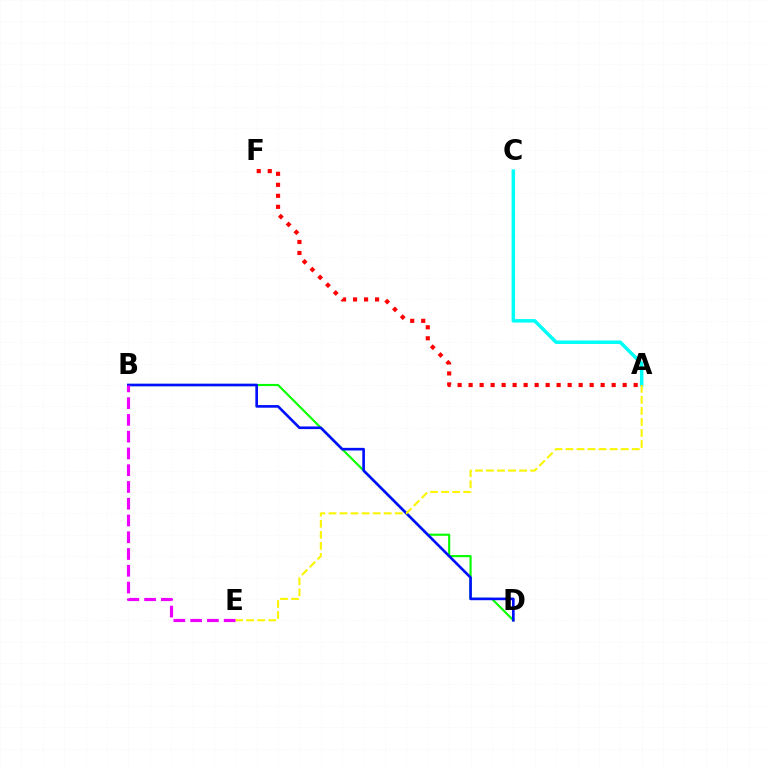{('A', 'C'): [{'color': '#00fff6', 'line_style': 'solid', 'thickness': 2.52}], ('B', 'D'): [{'color': '#08ff00', 'line_style': 'solid', 'thickness': 1.54}, {'color': '#0010ff', 'line_style': 'solid', 'thickness': 1.9}], ('A', 'E'): [{'color': '#fcf500', 'line_style': 'dashed', 'thickness': 1.5}], ('B', 'E'): [{'color': '#ee00ff', 'line_style': 'dashed', 'thickness': 2.28}], ('A', 'F'): [{'color': '#ff0000', 'line_style': 'dotted', 'thickness': 2.99}]}